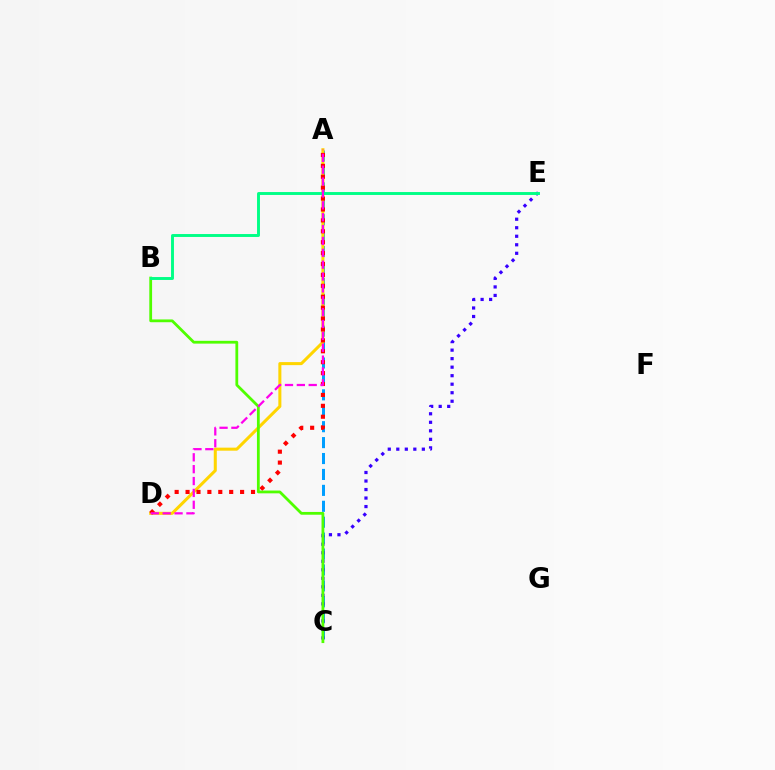{('A', 'C'): [{'color': '#009eff', 'line_style': 'dashed', 'thickness': 2.16}], ('A', 'D'): [{'color': '#ffd500', 'line_style': 'solid', 'thickness': 2.18}, {'color': '#ff0000', 'line_style': 'dotted', 'thickness': 2.96}, {'color': '#ff00ed', 'line_style': 'dashed', 'thickness': 1.61}], ('C', 'E'): [{'color': '#3700ff', 'line_style': 'dotted', 'thickness': 2.31}], ('B', 'C'): [{'color': '#4fff00', 'line_style': 'solid', 'thickness': 2.01}], ('B', 'E'): [{'color': '#00ff86', 'line_style': 'solid', 'thickness': 2.1}]}